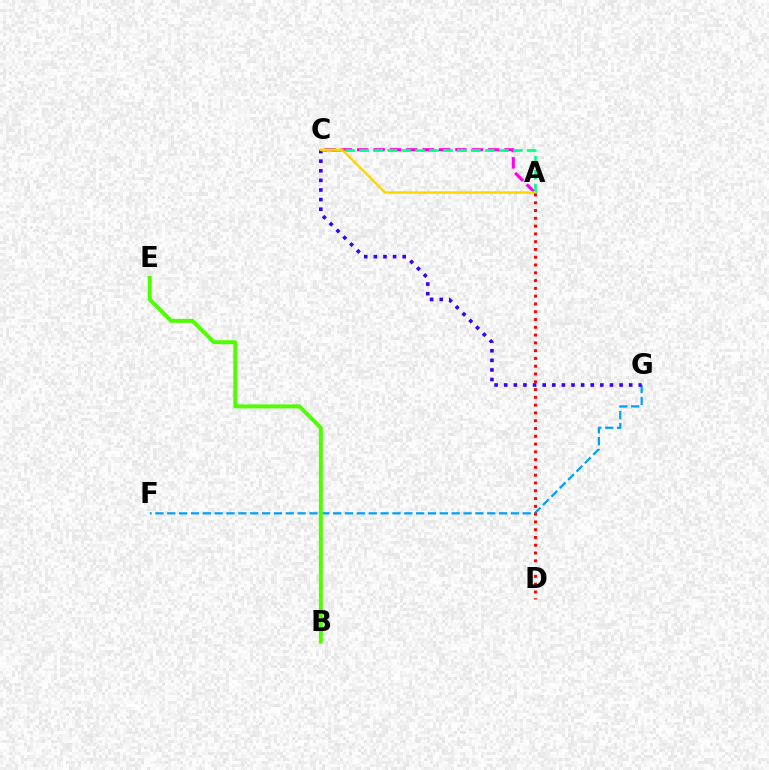{('A', 'C'): [{'color': '#ff00ed', 'line_style': 'dashed', 'thickness': 2.23}, {'color': '#00ff86', 'line_style': 'dashed', 'thickness': 1.9}, {'color': '#ffd500', 'line_style': 'solid', 'thickness': 1.76}], ('F', 'G'): [{'color': '#009eff', 'line_style': 'dashed', 'thickness': 1.61}], ('C', 'G'): [{'color': '#3700ff', 'line_style': 'dotted', 'thickness': 2.61}], ('B', 'E'): [{'color': '#4fff00', 'line_style': 'solid', 'thickness': 2.86}], ('A', 'D'): [{'color': '#ff0000', 'line_style': 'dotted', 'thickness': 2.11}]}